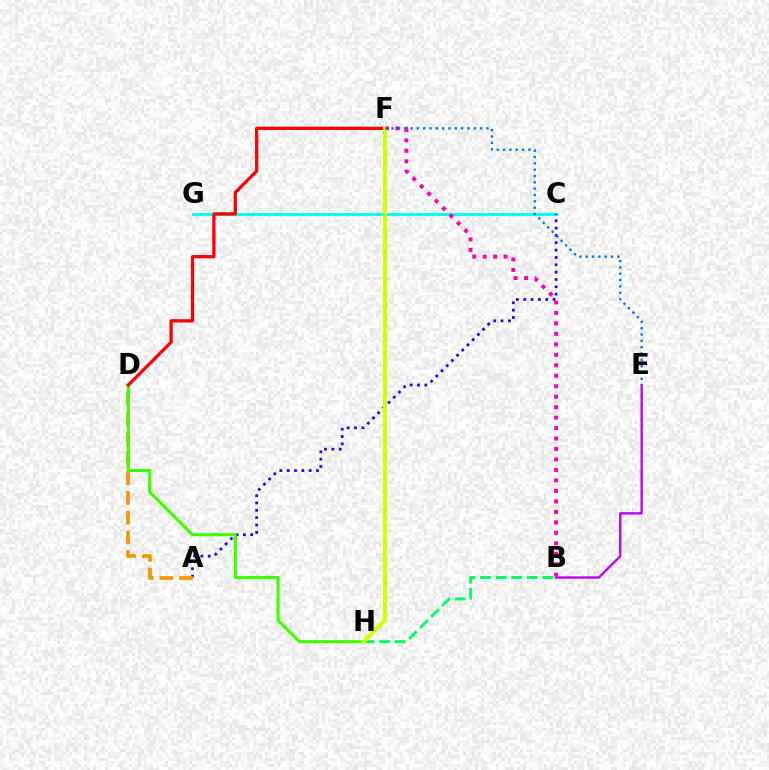{('C', 'G'): [{'color': '#00fff6', 'line_style': 'solid', 'thickness': 2.11}], ('A', 'C'): [{'color': '#2500ff', 'line_style': 'dotted', 'thickness': 1.99}], ('B', 'E'): [{'color': '#b900ff', 'line_style': 'solid', 'thickness': 1.69}], ('B', 'F'): [{'color': '#ff00ac', 'line_style': 'dotted', 'thickness': 2.84}], ('B', 'H'): [{'color': '#00ff5c', 'line_style': 'dashed', 'thickness': 2.11}], ('A', 'D'): [{'color': '#ff9400', 'line_style': 'dashed', 'thickness': 2.68}], ('D', 'H'): [{'color': '#3dff00', 'line_style': 'solid', 'thickness': 2.23}], ('D', 'F'): [{'color': '#ff0000', 'line_style': 'solid', 'thickness': 2.36}], ('F', 'H'): [{'color': '#d1ff00', 'line_style': 'solid', 'thickness': 2.9}], ('E', 'F'): [{'color': '#0074ff', 'line_style': 'dotted', 'thickness': 1.72}]}